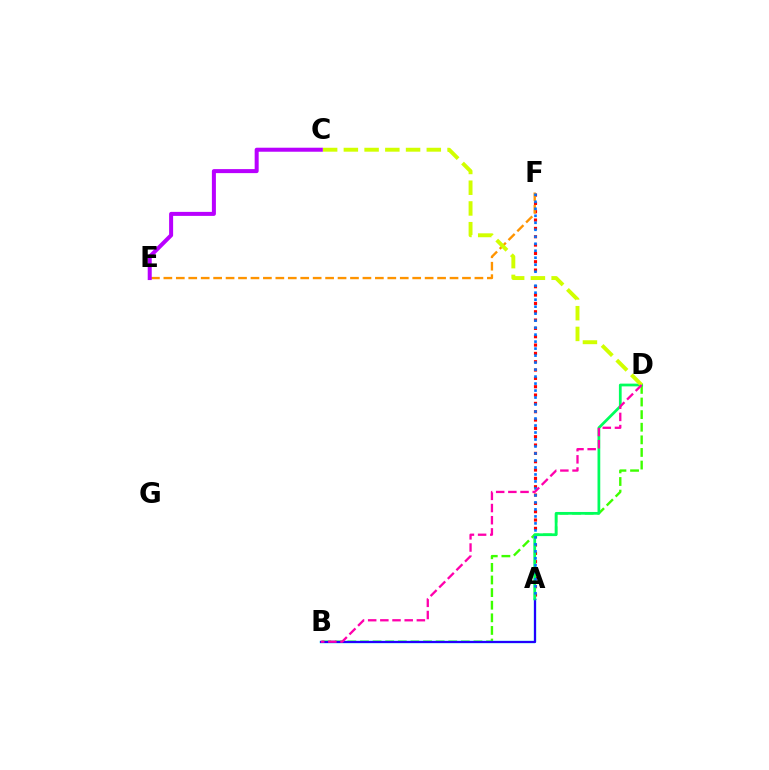{('B', 'D'): [{'color': '#3dff00', 'line_style': 'dashed', 'thickness': 1.71}, {'color': '#ff00ac', 'line_style': 'dashed', 'thickness': 1.65}], ('A', 'B'): [{'color': '#00fff6', 'line_style': 'solid', 'thickness': 1.72}, {'color': '#2500ff', 'line_style': 'solid', 'thickness': 1.55}], ('A', 'F'): [{'color': '#ff0000', 'line_style': 'dotted', 'thickness': 2.26}, {'color': '#0074ff', 'line_style': 'dotted', 'thickness': 1.9}], ('A', 'D'): [{'color': '#00ff5c', 'line_style': 'solid', 'thickness': 1.98}], ('E', 'F'): [{'color': '#ff9400', 'line_style': 'dashed', 'thickness': 1.69}], ('C', 'D'): [{'color': '#d1ff00', 'line_style': 'dashed', 'thickness': 2.82}], ('C', 'E'): [{'color': '#b900ff', 'line_style': 'solid', 'thickness': 2.89}]}